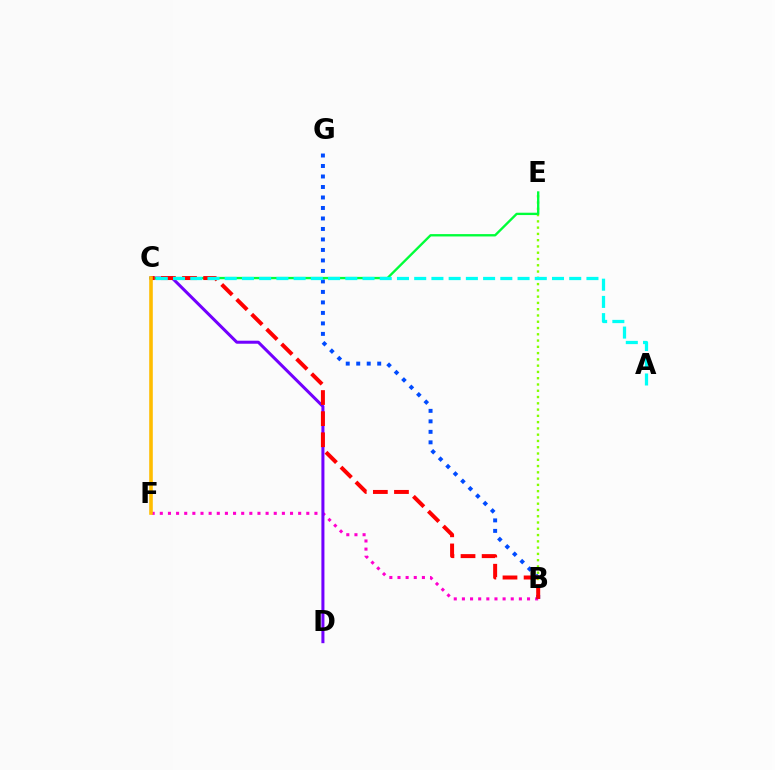{('B', 'F'): [{'color': '#ff00cf', 'line_style': 'dotted', 'thickness': 2.21}], ('B', 'E'): [{'color': '#84ff00', 'line_style': 'dotted', 'thickness': 1.7}], ('B', 'G'): [{'color': '#004bff', 'line_style': 'dotted', 'thickness': 2.85}], ('C', 'D'): [{'color': '#7200ff', 'line_style': 'solid', 'thickness': 2.18}], ('C', 'E'): [{'color': '#00ff39', 'line_style': 'solid', 'thickness': 1.69}], ('B', 'C'): [{'color': '#ff0000', 'line_style': 'dashed', 'thickness': 2.87}], ('A', 'C'): [{'color': '#00fff6', 'line_style': 'dashed', 'thickness': 2.34}], ('C', 'F'): [{'color': '#ffbd00', 'line_style': 'solid', 'thickness': 2.59}]}